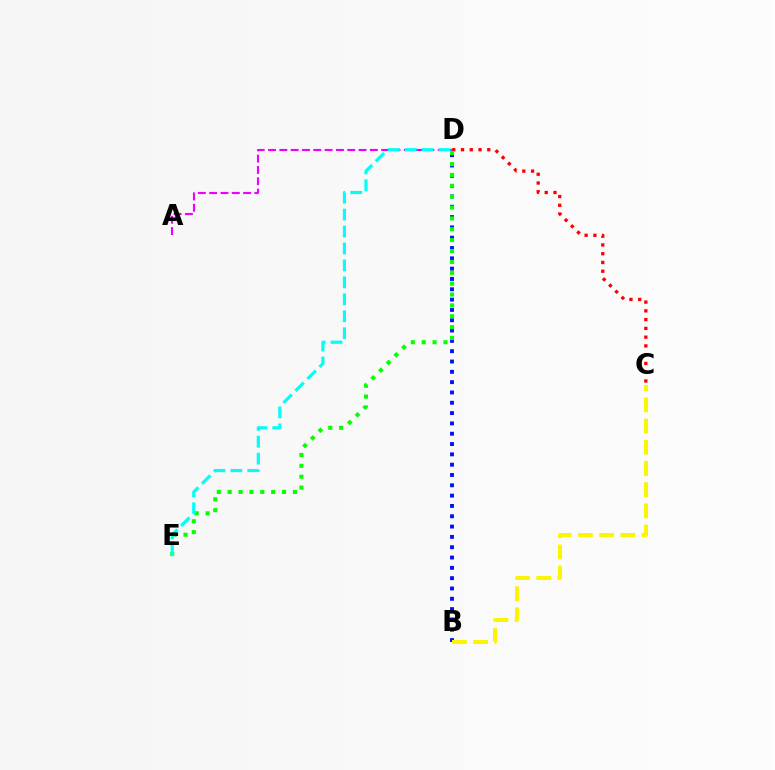{('A', 'D'): [{'color': '#ee00ff', 'line_style': 'dashed', 'thickness': 1.54}], ('B', 'D'): [{'color': '#0010ff', 'line_style': 'dotted', 'thickness': 2.8}], ('C', 'D'): [{'color': '#ff0000', 'line_style': 'dotted', 'thickness': 2.38}], ('D', 'E'): [{'color': '#08ff00', 'line_style': 'dotted', 'thickness': 2.95}, {'color': '#00fff6', 'line_style': 'dashed', 'thickness': 2.3}], ('B', 'C'): [{'color': '#fcf500', 'line_style': 'dashed', 'thickness': 2.88}]}